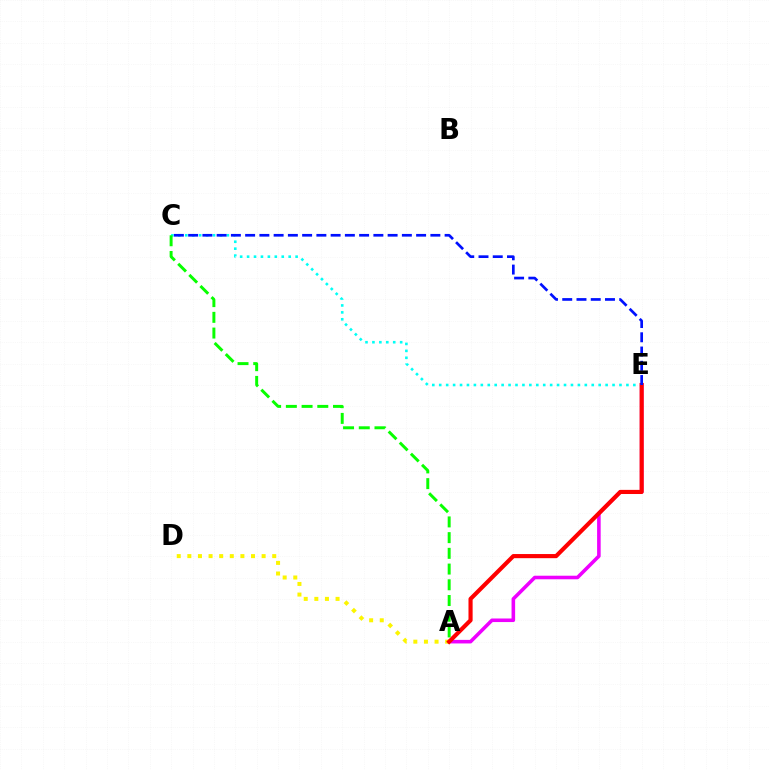{('C', 'E'): [{'color': '#00fff6', 'line_style': 'dotted', 'thickness': 1.88}, {'color': '#0010ff', 'line_style': 'dashed', 'thickness': 1.94}], ('A', 'E'): [{'color': '#ee00ff', 'line_style': 'solid', 'thickness': 2.57}, {'color': '#ff0000', 'line_style': 'solid', 'thickness': 2.98}], ('A', 'D'): [{'color': '#fcf500', 'line_style': 'dotted', 'thickness': 2.88}], ('A', 'C'): [{'color': '#08ff00', 'line_style': 'dashed', 'thickness': 2.14}]}